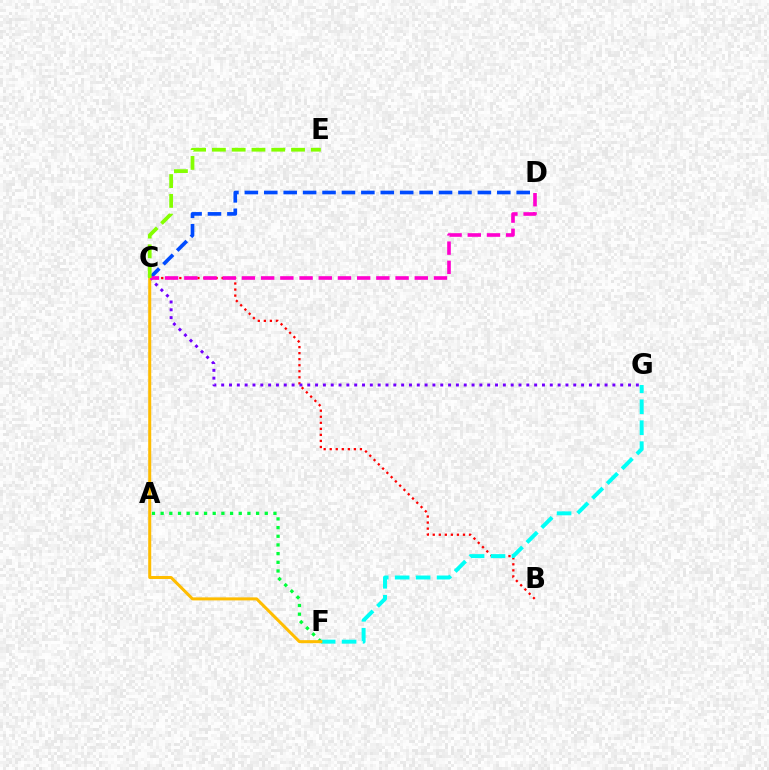{('B', 'C'): [{'color': '#ff0000', 'line_style': 'dotted', 'thickness': 1.64}], ('A', 'F'): [{'color': '#00ff39', 'line_style': 'dotted', 'thickness': 2.36}], ('C', 'D'): [{'color': '#004bff', 'line_style': 'dashed', 'thickness': 2.64}, {'color': '#ff00cf', 'line_style': 'dashed', 'thickness': 2.61}], ('F', 'G'): [{'color': '#00fff6', 'line_style': 'dashed', 'thickness': 2.84}], ('C', 'G'): [{'color': '#7200ff', 'line_style': 'dotted', 'thickness': 2.13}], ('C', 'F'): [{'color': '#ffbd00', 'line_style': 'solid', 'thickness': 2.17}], ('C', 'E'): [{'color': '#84ff00', 'line_style': 'dashed', 'thickness': 2.69}]}